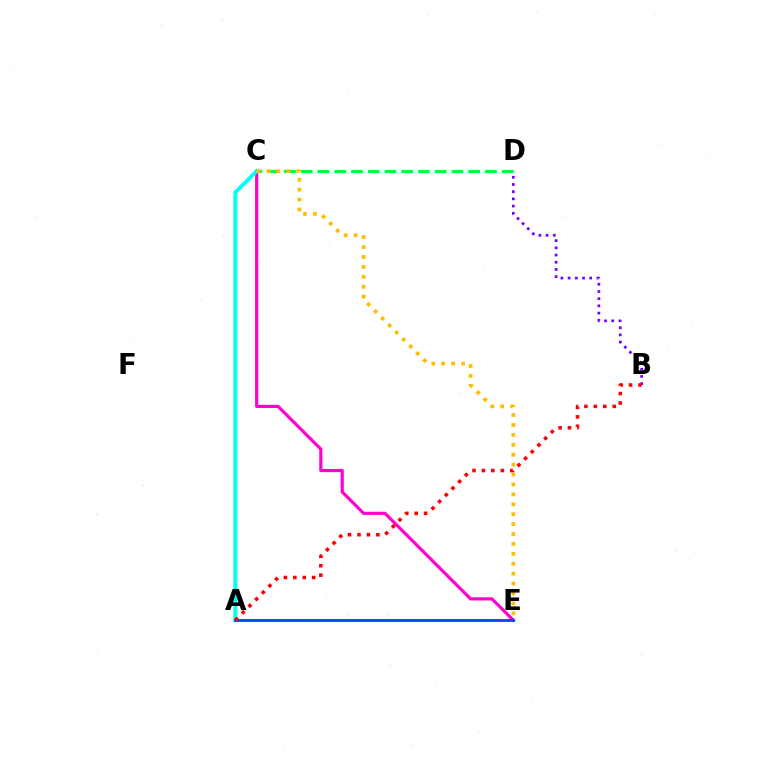{('B', 'D'): [{'color': '#7200ff', 'line_style': 'dotted', 'thickness': 1.96}], ('A', 'E'): [{'color': '#84ff00', 'line_style': 'dashed', 'thickness': 1.53}, {'color': '#004bff', 'line_style': 'solid', 'thickness': 2.05}], ('C', 'E'): [{'color': '#ff00cf', 'line_style': 'solid', 'thickness': 2.29}, {'color': '#ffbd00', 'line_style': 'dotted', 'thickness': 2.69}], ('C', 'D'): [{'color': '#00ff39', 'line_style': 'dashed', 'thickness': 2.27}], ('A', 'C'): [{'color': '#00fff6', 'line_style': 'solid', 'thickness': 2.79}], ('A', 'B'): [{'color': '#ff0000', 'line_style': 'dotted', 'thickness': 2.56}]}